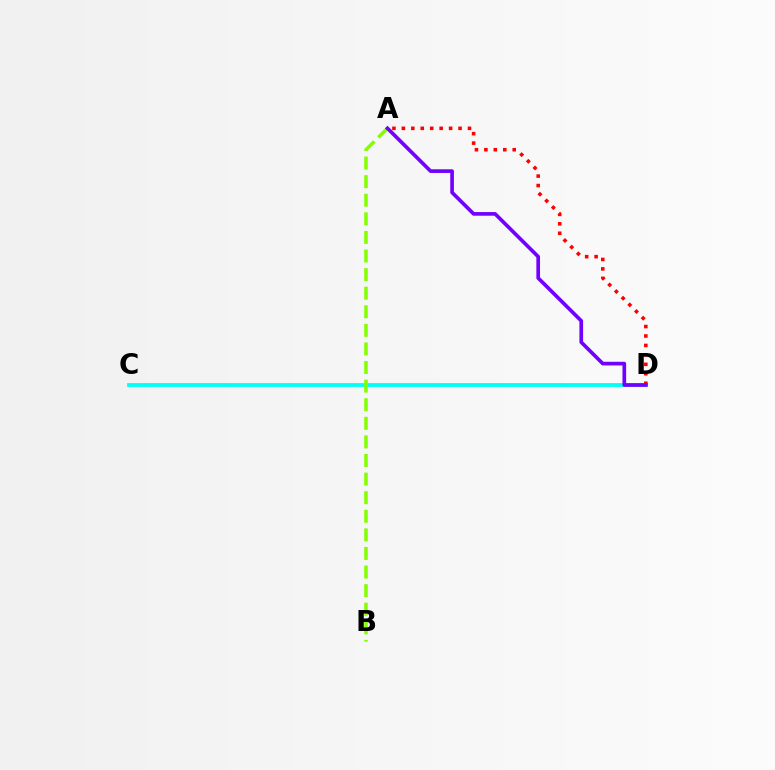{('C', 'D'): [{'color': '#00fff6', 'line_style': 'solid', 'thickness': 2.75}], ('A', 'B'): [{'color': '#84ff00', 'line_style': 'dashed', 'thickness': 2.53}], ('A', 'D'): [{'color': '#ff0000', 'line_style': 'dotted', 'thickness': 2.57}, {'color': '#7200ff', 'line_style': 'solid', 'thickness': 2.64}]}